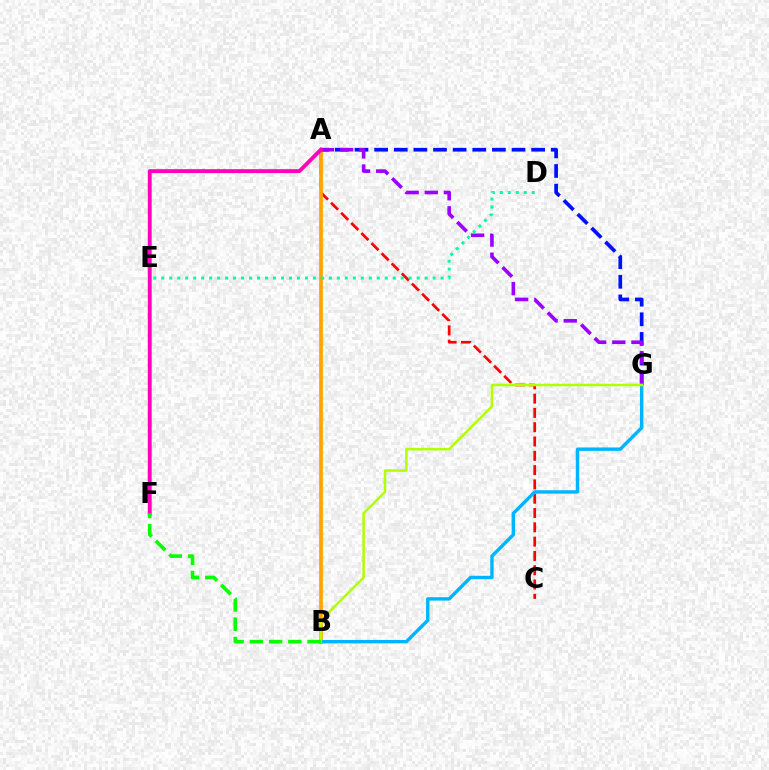{('A', 'C'): [{'color': '#ff0000', 'line_style': 'dashed', 'thickness': 1.94}], ('A', 'G'): [{'color': '#0010ff', 'line_style': 'dashed', 'thickness': 2.67}, {'color': '#9b00ff', 'line_style': 'dashed', 'thickness': 2.6}], ('A', 'B'): [{'color': '#ffa500', 'line_style': 'solid', 'thickness': 2.68}], ('B', 'G'): [{'color': '#00b5ff', 'line_style': 'solid', 'thickness': 2.46}, {'color': '#b3ff00', 'line_style': 'solid', 'thickness': 1.83}], ('A', 'F'): [{'color': '#ff00bd', 'line_style': 'solid', 'thickness': 2.78}], ('B', 'F'): [{'color': '#08ff00', 'line_style': 'dashed', 'thickness': 2.62}], ('D', 'E'): [{'color': '#00ff9d', 'line_style': 'dotted', 'thickness': 2.17}]}